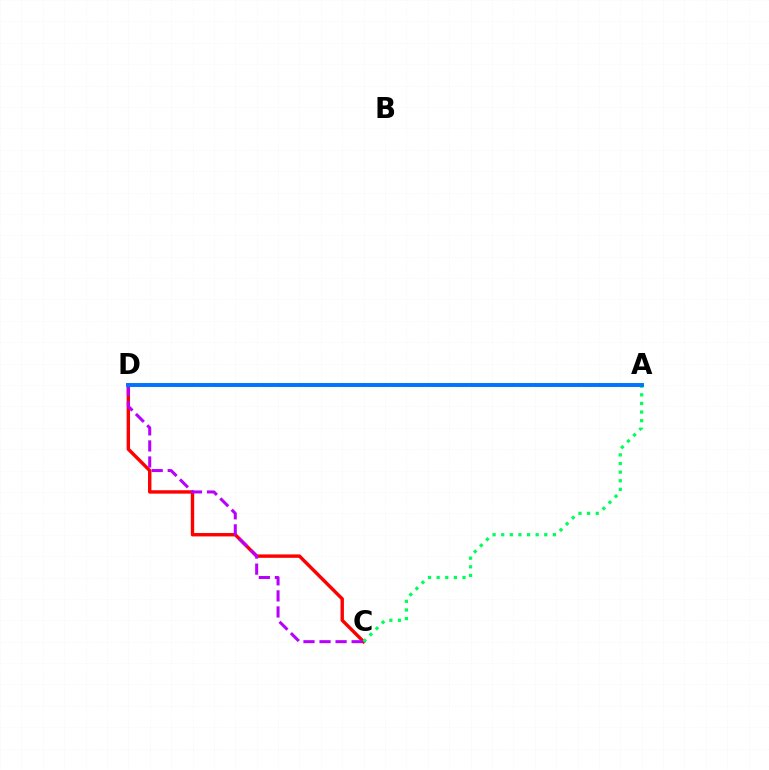{('C', 'D'): [{'color': '#ff0000', 'line_style': 'solid', 'thickness': 2.45}, {'color': '#b900ff', 'line_style': 'dashed', 'thickness': 2.18}], ('A', 'D'): [{'color': '#d1ff00', 'line_style': 'dotted', 'thickness': 2.12}, {'color': '#0074ff', 'line_style': 'solid', 'thickness': 2.83}], ('A', 'C'): [{'color': '#00ff5c', 'line_style': 'dotted', 'thickness': 2.34}]}